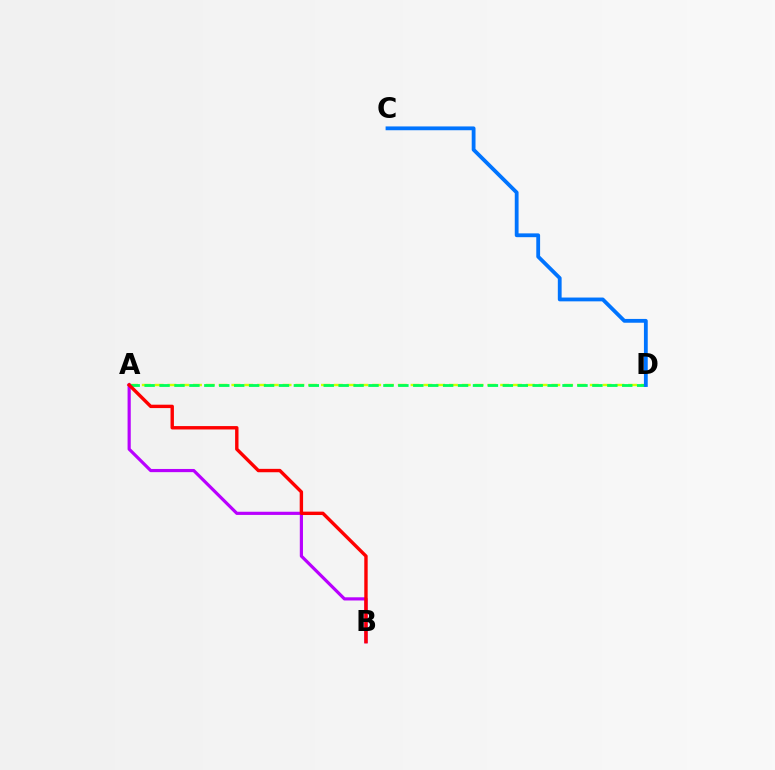{('A', 'D'): [{'color': '#d1ff00', 'line_style': 'dashed', 'thickness': 1.74}, {'color': '#00ff5c', 'line_style': 'dashed', 'thickness': 2.03}], ('A', 'B'): [{'color': '#b900ff', 'line_style': 'solid', 'thickness': 2.29}, {'color': '#ff0000', 'line_style': 'solid', 'thickness': 2.44}], ('C', 'D'): [{'color': '#0074ff', 'line_style': 'solid', 'thickness': 2.74}]}